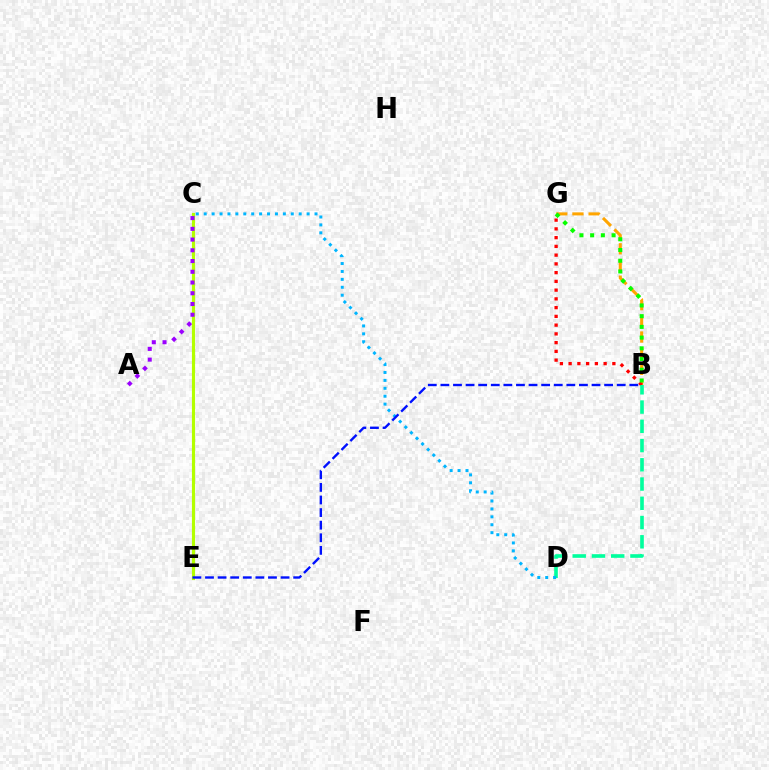{('C', 'E'): [{'color': '#ff00bd', 'line_style': 'dotted', 'thickness': 2.12}, {'color': '#b3ff00', 'line_style': 'solid', 'thickness': 2.26}], ('B', 'G'): [{'color': '#ffa500', 'line_style': 'dashed', 'thickness': 2.2}, {'color': '#ff0000', 'line_style': 'dotted', 'thickness': 2.38}, {'color': '#08ff00', 'line_style': 'dotted', 'thickness': 2.91}], ('B', 'D'): [{'color': '#00ff9d', 'line_style': 'dashed', 'thickness': 2.61}], ('C', 'D'): [{'color': '#00b5ff', 'line_style': 'dotted', 'thickness': 2.15}], ('B', 'E'): [{'color': '#0010ff', 'line_style': 'dashed', 'thickness': 1.71}], ('A', 'C'): [{'color': '#9b00ff', 'line_style': 'dotted', 'thickness': 2.92}]}